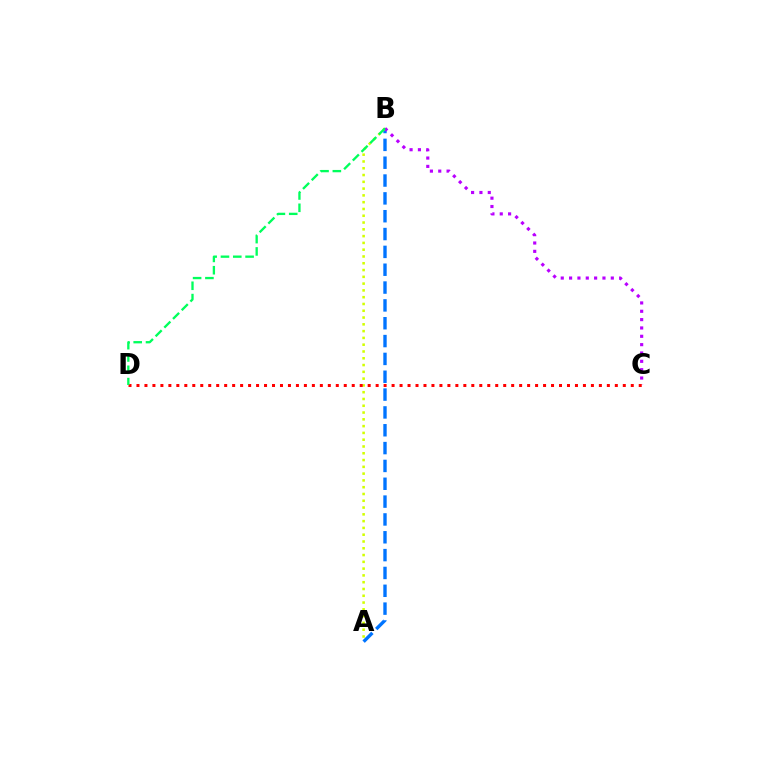{('A', 'B'): [{'color': '#0074ff', 'line_style': 'dashed', 'thickness': 2.42}, {'color': '#d1ff00', 'line_style': 'dotted', 'thickness': 1.84}], ('B', 'C'): [{'color': '#b900ff', 'line_style': 'dotted', 'thickness': 2.27}], ('C', 'D'): [{'color': '#ff0000', 'line_style': 'dotted', 'thickness': 2.17}], ('B', 'D'): [{'color': '#00ff5c', 'line_style': 'dashed', 'thickness': 1.67}]}